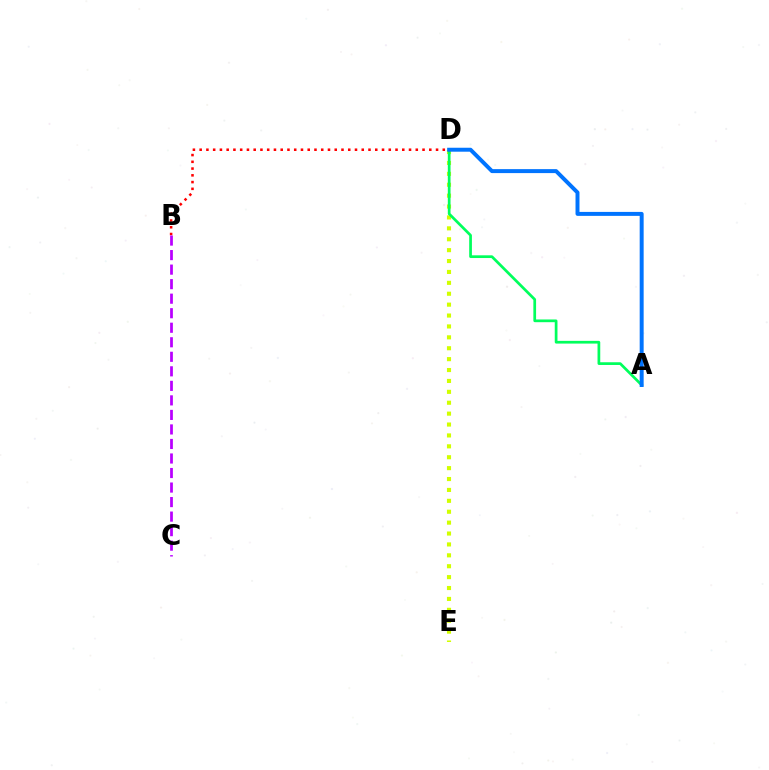{('B', 'D'): [{'color': '#ff0000', 'line_style': 'dotted', 'thickness': 1.83}], ('B', 'C'): [{'color': '#b900ff', 'line_style': 'dashed', 'thickness': 1.97}], ('D', 'E'): [{'color': '#d1ff00', 'line_style': 'dotted', 'thickness': 2.96}], ('A', 'D'): [{'color': '#00ff5c', 'line_style': 'solid', 'thickness': 1.96}, {'color': '#0074ff', 'line_style': 'solid', 'thickness': 2.85}]}